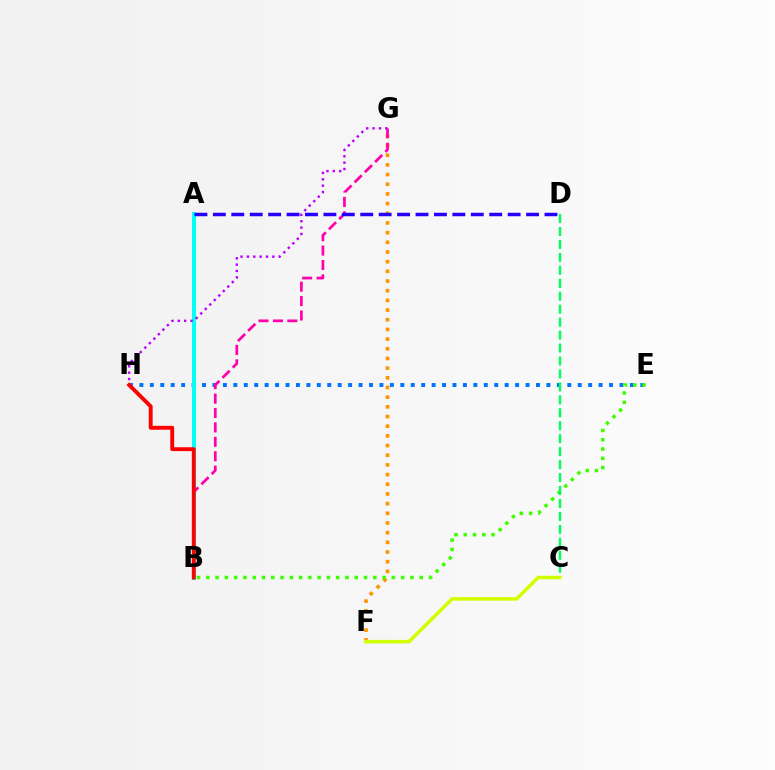{('E', 'H'): [{'color': '#0074ff', 'line_style': 'dotted', 'thickness': 2.84}], ('F', 'G'): [{'color': '#ff9400', 'line_style': 'dotted', 'thickness': 2.63}], ('B', 'E'): [{'color': '#3dff00', 'line_style': 'dotted', 'thickness': 2.52}], ('A', 'B'): [{'color': '#00fff6', 'line_style': 'solid', 'thickness': 2.83}], ('C', 'D'): [{'color': '#00ff5c', 'line_style': 'dashed', 'thickness': 1.76}], ('B', 'G'): [{'color': '#ff00ac', 'line_style': 'dashed', 'thickness': 1.96}], ('G', 'H'): [{'color': '#b900ff', 'line_style': 'dotted', 'thickness': 1.73}], ('A', 'D'): [{'color': '#2500ff', 'line_style': 'dashed', 'thickness': 2.5}], ('B', 'H'): [{'color': '#ff0000', 'line_style': 'solid', 'thickness': 2.8}], ('C', 'F'): [{'color': '#d1ff00', 'line_style': 'solid', 'thickness': 2.54}]}